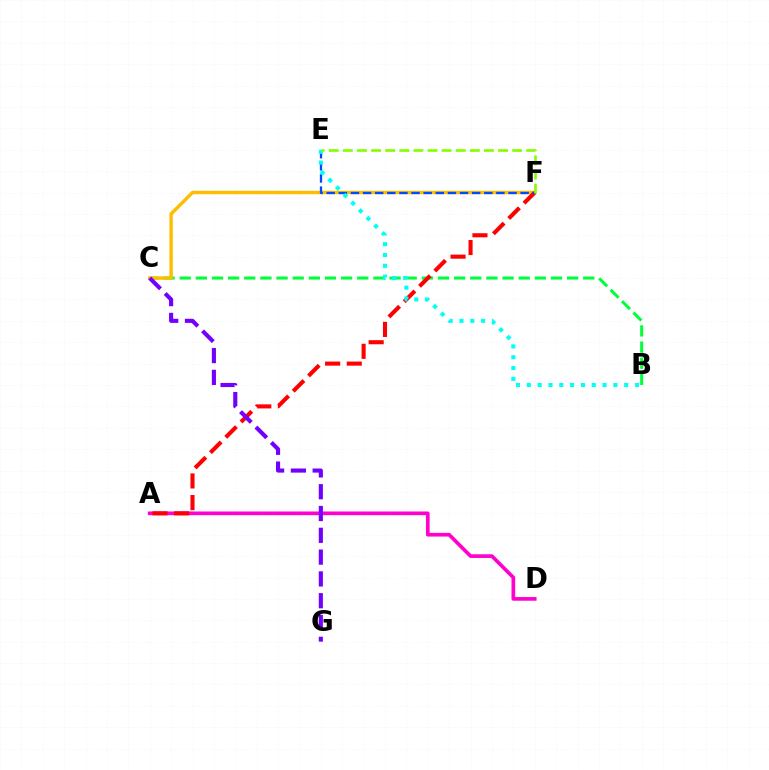{('A', 'D'): [{'color': '#ff00cf', 'line_style': 'solid', 'thickness': 2.65}], ('B', 'C'): [{'color': '#00ff39', 'line_style': 'dashed', 'thickness': 2.19}], ('C', 'F'): [{'color': '#ffbd00', 'line_style': 'solid', 'thickness': 2.47}], ('A', 'F'): [{'color': '#ff0000', 'line_style': 'dashed', 'thickness': 2.94}], ('C', 'G'): [{'color': '#7200ff', 'line_style': 'dashed', 'thickness': 2.96}], ('E', 'F'): [{'color': '#004bff', 'line_style': 'dashed', 'thickness': 1.65}, {'color': '#84ff00', 'line_style': 'dashed', 'thickness': 1.92}], ('B', 'E'): [{'color': '#00fff6', 'line_style': 'dotted', 'thickness': 2.94}]}